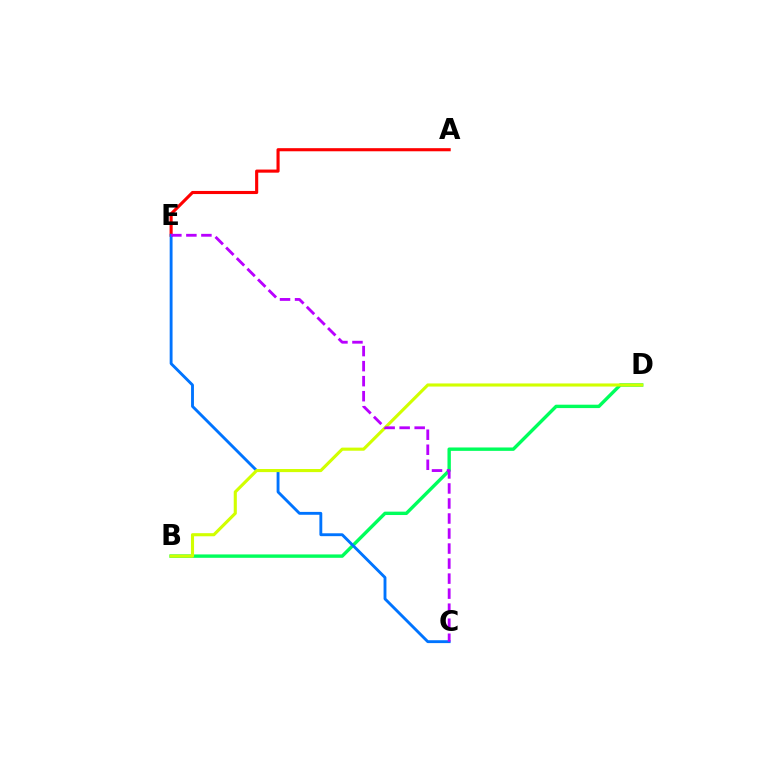{('B', 'D'): [{'color': '#00ff5c', 'line_style': 'solid', 'thickness': 2.44}, {'color': '#d1ff00', 'line_style': 'solid', 'thickness': 2.24}], ('A', 'E'): [{'color': '#ff0000', 'line_style': 'solid', 'thickness': 2.24}], ('C', 'E'): [{'color': '#0074ff', 'line_style': 'solid', 'thickness': 2.07}, {'color': '#b900ff', 'line_style': 'dashed', 'thickness': 2.04}]}